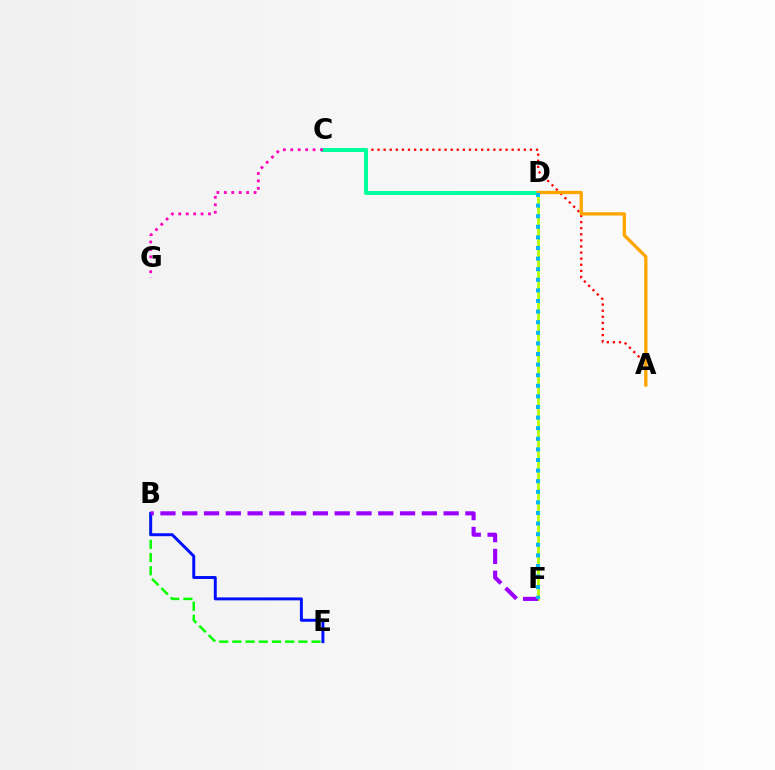{('D', 'F'): [{'color': '#b3ff00', 'line_style': 'solid', 'thickness': 2.01}, {'color': '#00b5ff', 'line_style': 'dotted', 'thickness': 2.88}], ('B', 'E'): [{'color': '#08ff00', 'line_style': 'dashed', 'thickness': 1.79}, {'color': '#0010ff', 'line_style': 'solid', 'thickness': 2.13}], ('A', 'C'): [{'color': '#ff0000', 'line_style': 'dotted', 'thickness': 1.66}], ('C', 'D'): [{'color': '#00ff9d', 'line_style': 'solid', 'thickness': 2.88}], ('A', 'D'): [{'color': '#ffa500', 'line_style': 'solid', 'thickness': 2.38}], ('C', 'G'): [{'color': '#ff00bd', 'line_style': 'dotted', 'thickness': 2.02}], ('B', 'F'): [{'color': '#9b00ff', 'line_style': 'dashed', 'thickness': 2.96}]}